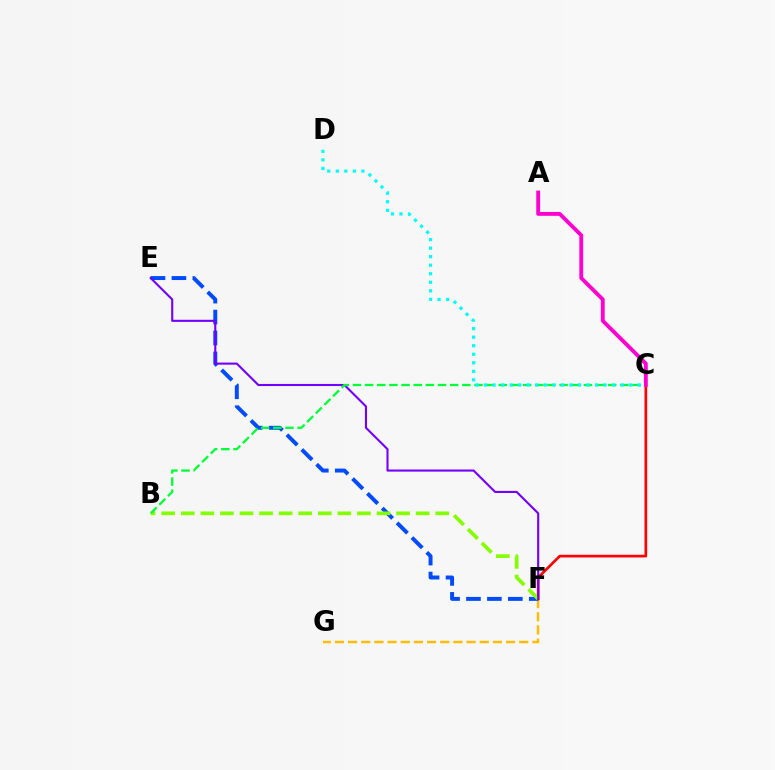{('F', 'G'): [{'color': '#ffbd00', 'line_style': 'dashed', 'thickness': 1.79}], ('C', 'F'): [{'color': '#ff0000', 'line_style': 'solid', 'thickness': 1.93}], ('E', 'F'): [{'color': '#004bff', 'line_style': 'dashed', 'thickness': 2.84}, {'color': '#7200ff', 'line_style': 'solid', 'thickness': 1.52}], ('B', 'F'): [{'color': '#84ff00', 'line_style': 'dashed', 'thickness': 2.66}], ('B', 'C'): [{'color': '#00ff39', 'line_style': 'dashed', 'thickness': 1.65}], ('A', 'C'): [{'color': '#ff00cf', 'line_style': 'solid', 'thickness': 2.78}], ('C', 'D'): [{'color': '#00fff6', 'line_style': 'dotted', 'thickness': 2.32}]}